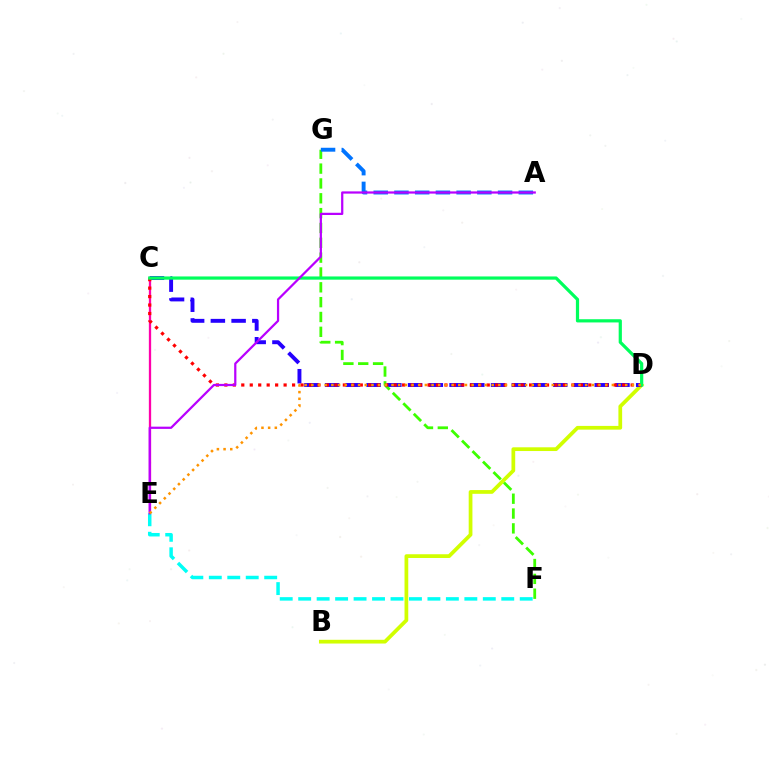{('B', 'D'): [{'color': '#d1ff00', 'line_style': 'solid', 'thickness': 2.69}], ('C', 'E'): [{'color': '#ff00ac', 'line_style': 'solid', 'thickness': 1.65}], ('C', 'D'): [{'color': '#2500ff', 'line_style': 'dashed', 'thickness': 2.82}, {'color': '#ff0000', 'line_style': 'dotted', 'thickness': 2.3}, {'color': '#00ff5c', 'line_style': 'solid', 'thickness': 2.31}], ('F', 'G'): [{'color': '#3dff00', 'line_style': 'dashed', 'thickness': 2.02}], ('A', 'G'): [{'color': '#0074ff', 'line_style': 'dashed', 'thickness': 2.82}], ('E', 'F'): [{'color': '#00fff6', 'line_style': 'dashed', 'thickness': 2.51}], ('A', 'E'): [{'color': '#b900ff', 'line_style': 'solid', 'thickness': 1.61}], ('D', 'E'): [{'color': '#ff9400', 'line_style': 'dotted', 'thickness': 1.81}]}